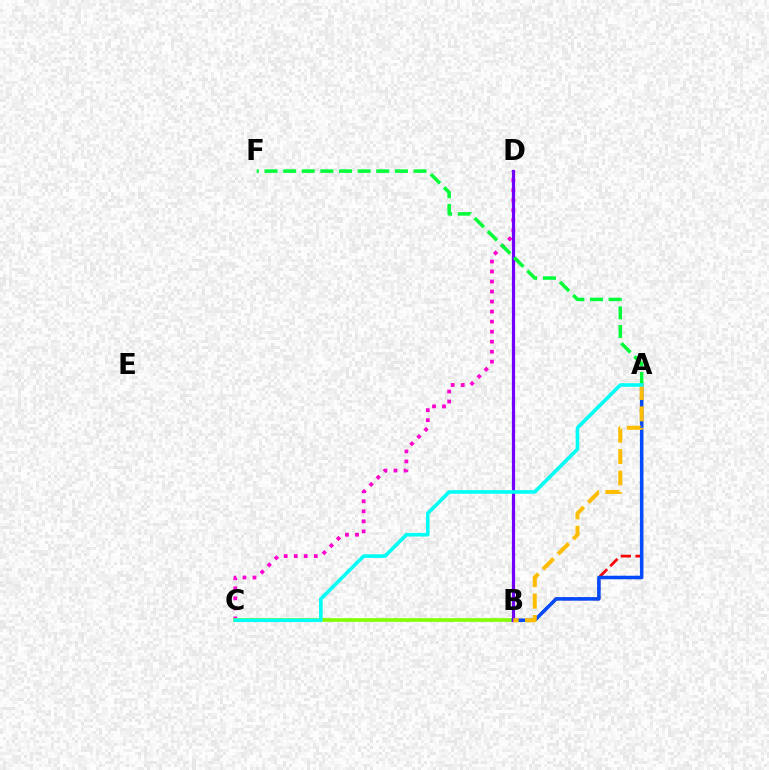{('C', 'D'): [{'color': '#ff00cf', 'line_style': 'dotted', 'thickness': 2.72}], ('B', 'C'): [{'color': '#84ff00', 'line_style': 'solid', 'thickness': 2.63}], ('A', 'B'): [{'color': '#ff0000', 'line_style': 'dashed', 'thickness': 1.99}, {'color': '#004bff', 'line_style': 'solid', 'thickness': 2.54}, {'color': '#ffbd00', 'line_style': 'dashed', 'thickness': 2.9}], ('B', 'D'): [{'color': '#7200ff', 'line_style': 'solid', 'thickness': 2.29}], ('A', 'F'): [{'color': '#00ff39', 'line_style': 'dashed', 'thickness': 2.53}], ('A', 'C'): [{'color': '#00fff6', 'line_style': 'solid', 'thickness': 2.58}]}